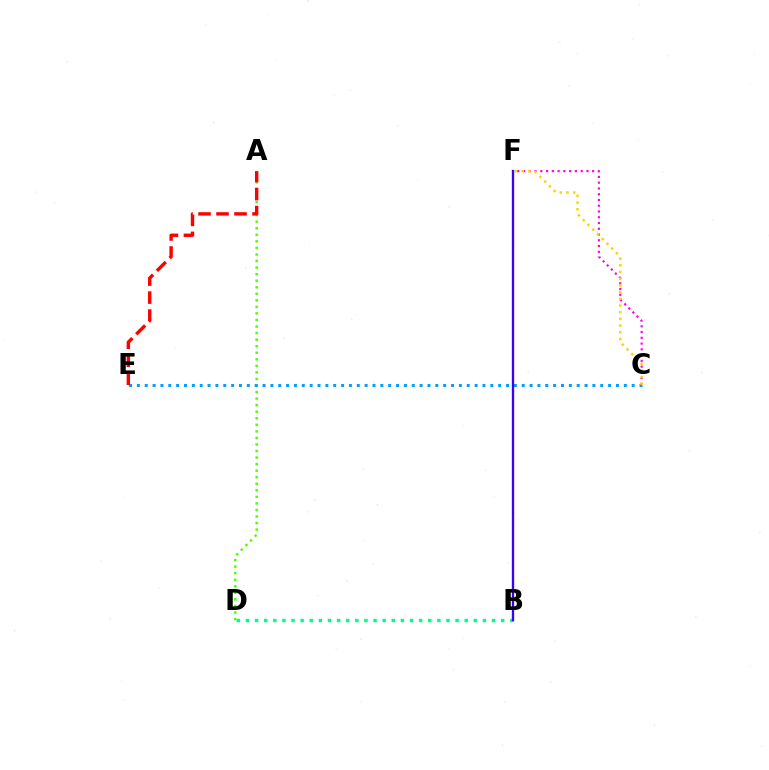{('A', 'D'): [{'color': '#4fff00', 'line_style': 'dotted', 'thickness': 1.78}], ('C', 'E'): [{'color': '#009eff', 'line_style': 'dotted', 'thickness': 2.13}], ('A', 'E'): [{'color': '#ff0000', 'line_style': 'dashed', 'thickness': 2.44}], ('C', 'F'): [{'color': '#ff00ed', 'line_style': 'dotted', 'thickness': 1.57}, {'color': '#ffd500', 'line_style': 'dotted', 'thickness': 1.82}], ('B', 'D'): [{'color': '#00ff86', 'line_style': 'dotted', 'thickness': 2.48}], ('B', 'F'): [{'color': '#3700ff', 'line_style': 'solid', 'thickness': 1.67}]}